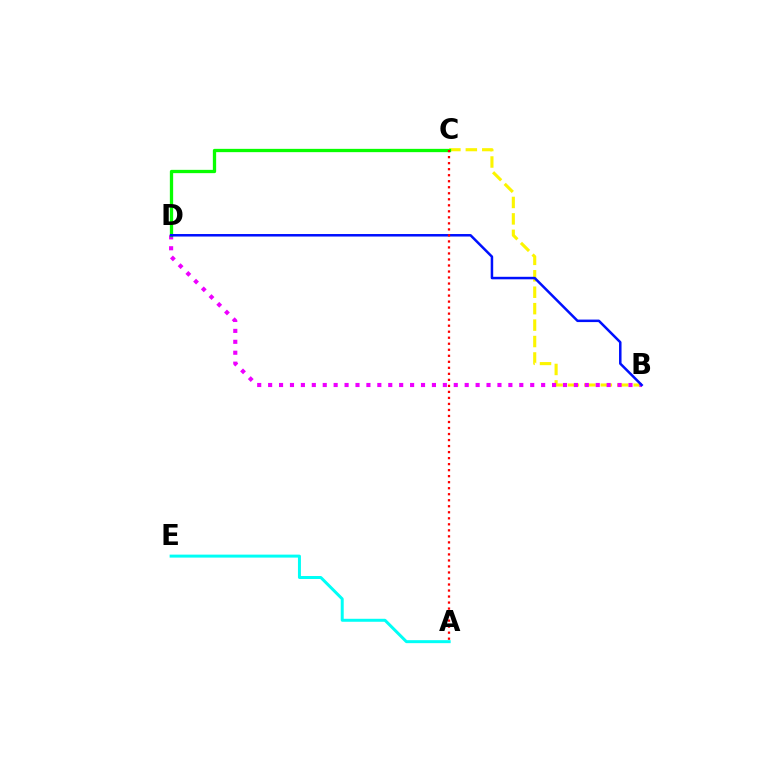{('B', 'C'): [{'color': '#fcf500', 'line_style': 'dashed', 'thickness': 2.23}], ('B', 'D'): [{'color': '#ee00ff', 'line_style': 'dotted', 'thickness': 2.97}, {'color': '#0010ff', 'line_style': 'solid', 'thickness': 1.81}], ('C', 'D'): [{'color': '#08ff00', 'line_style': 'solid', 'thickness': 2.37}], ('A', 'C'): [{'color': '#ff0000', 'line_style': 'dotted', 'thickness': 1.64}], ('A', 'E'): [{'color': '#00fff6', 'line_style': 'solid', 'thickness': 2.15}]}